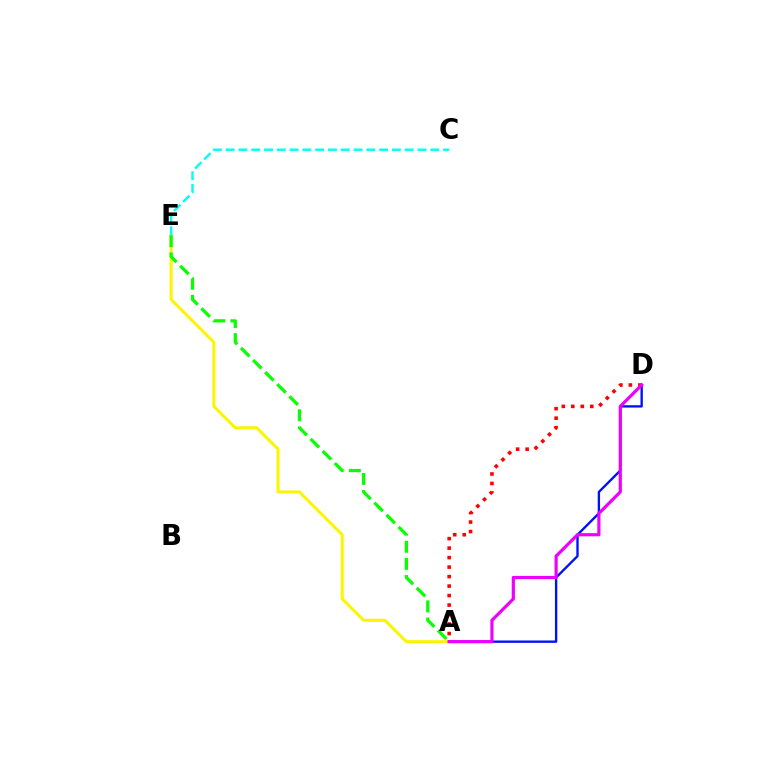{('A', 'E'): [{'color': '#fcf500', 'line_style': 'solid', 'thickness': 2.17}, {'color': '#08ff00', 'line_style': 'dashed', 'thickness': 2.33}], ('A', 'D'): [{'color': '#0010ff', 'line_style': 'solid', 'thickness': 1.7}, {'color': '#ff0000', 'line_style': 'dotted', 'thickness': 2.58}, {'color': '#ee00ff', 'line_style': 'solid', 'thickness': 2.29}], ('C', 'E'): [{'color': '#00fff6', 'line_style': 'dashed', 'thickness': 1.74}]}